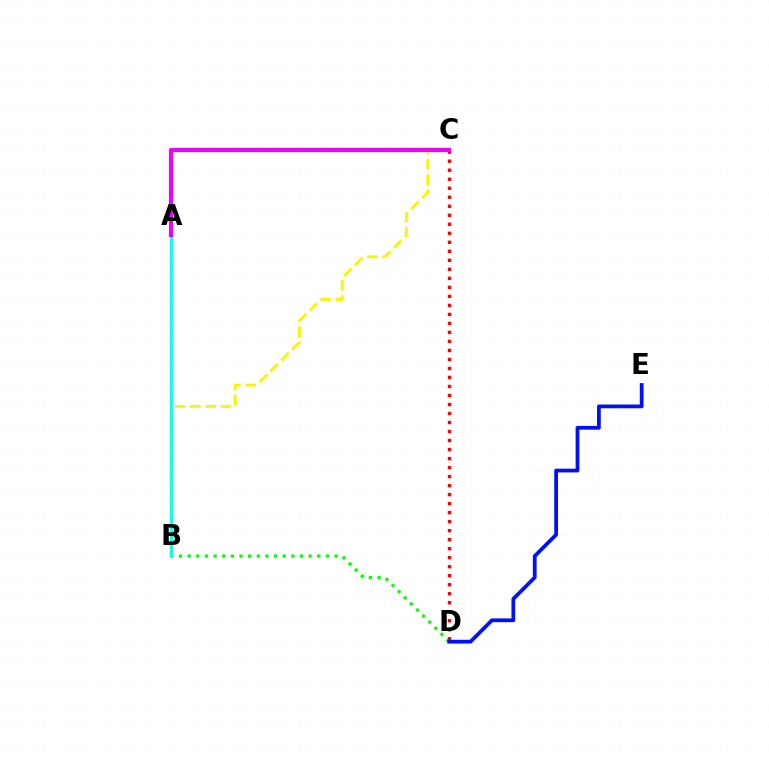{('B', 'D'): [{'color': '#08ff00', 'line_style': 'dotted', 'thickness': 2.35}], ('C', 'D'): [{'color': '#ff0000', 'line_style': 'dotted', 'thickness': 2.45}], ('B', 'C'): [{'color': '#fcf500', 'line_style': 'dashed', 'thickness': 2.09}], ('A', 'B'): [{'color': '#00fff6', 'line_style': 'solid', 'thickness': 2.01}], ('D', 'E'): [{'color': '#0010ff', 'line_style': 'solid', 'thickness': 2.71}], ('A', 'C'): [{'color': '#ee00ff', 'line_style': 'solid', 'thickness': 2.99}]}